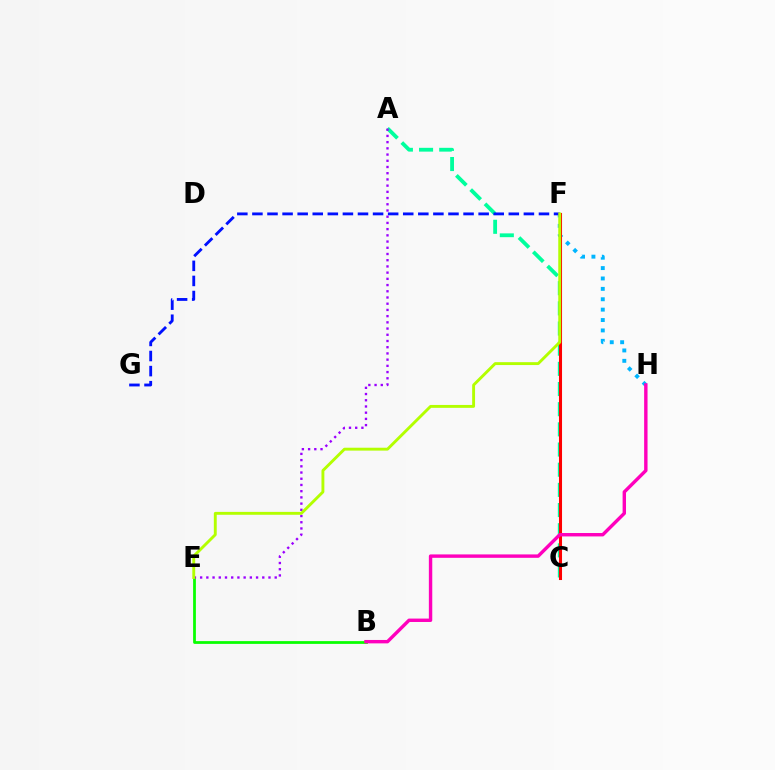{('C', 'F'): [{'color': '#ffa500', 'line_style': 'dotted', 'thickness': 1.98}, {'color': '#ff0000', 'line_style': 'solid', 'thickness': 2.2}], ('F', 'H'): [{'color': '#00b5ff', 'line_style': 'dotted', 'thickness': 2.82}], ('A', 'C'): [{'color': '#00ff9d', 'line_style': 'dashed', 'thickness': 2.74}], ('B', 'E'): [{'color': '#08ff00', 'line_style': 'solid', 'thickness': 1.98}], ('F', 'G'): [{'color': '#0010ff', 'line_style': 'dashed', 'thickness': 2.05}], ('A', 'E'): [{'color': '#9b00ff', 'line_style': 'dotted', 'thickness': 1.69}], ('E', 'F'): [{'color': '#b3ff00', 'line_style': 'solid', 'thickness': 2.08}], ('B', 'H'): [{'color': '#ff00bd', 'line_style': 'solid', 'thickness': 2.45}]}